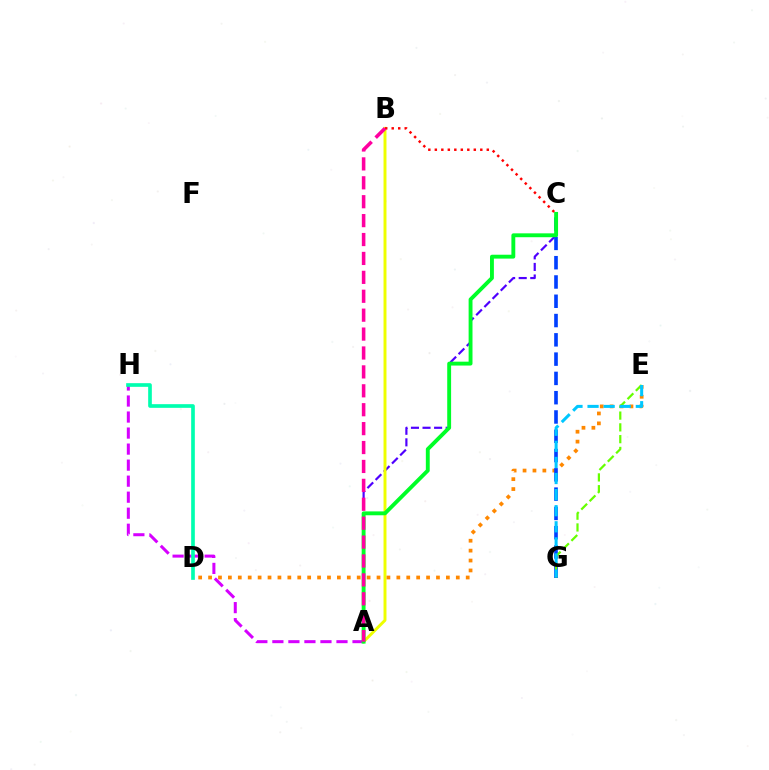{('A', 'C'): [{'color': '#4f00ff', 'line_style': 'dashed', 'thickness': 1.57}, {'color': '#00ff27', 'line_style': 'solid', 'thickness': 2.79}], ('A', 'B'): [{'color': '#eeff00', 'line_style': 'solid', 'thickness': 2.12}, {'color': '#ff00a0', 'line_style': 'dashed', 'thickness': 2.57}], ('D', 'E'): [{'color': '#ff8800', 'line_style': 'dotted', 'thickness': 2.69}], ('C', 'G'): [{'color': '#003fff', 'line_style': 'dashed', 'thickness': 2.62}], ('A', 'H'): [{'color': '#d600ff', 'line_style': 'dashed', 'thickness': 2.18}], ('B', 'C'): [{'color': '#ff0000', 'line_style': 'dotted', 'thickness': 1.76}], ('D', 'H'): [{'color': '#00ffaf', 'line_style': 'solid', 'thickness': 2.64}], ('E', 'G'): [{'color': '#66ff00', 'line_style': 'dashed', 'thickness': 1.6}, {'color': '#00c7ff', 'line_style': 'dashed', 'thickness': 2.19}]}